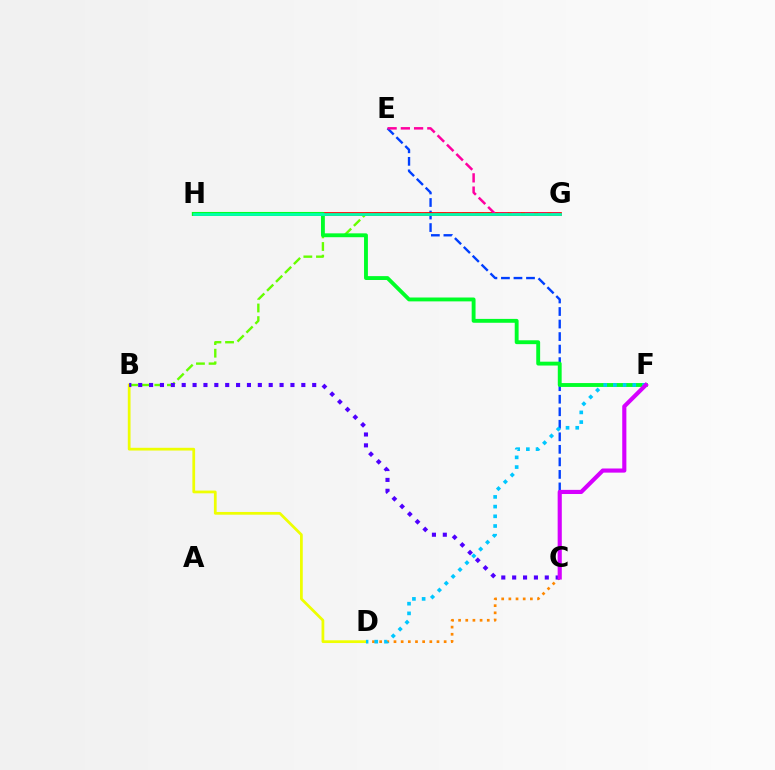{('B', 'D'): [{'color': '#eeff00', 'line_style': 'solid', 'thickness': 1.98}], ('B', 'G'): [{'color': '#66ff00', 'line_style': 'dashed', 'thickness': 1.71}], ('C', 'E'): [{'color': '#003fff', 'line_style': 'dashed', 'thickness': 1.7}], ('G', 'H'): [{'color': '#ff0000', 'line_style': 'solid', 'thickness': 2.69}, {'color': '#00ffaf', 'line_style': 'solid', 'thickness': 2.0}], ('F', 'H'): [{'color': '#00ff27', 'line_style': 'solid', 'thickness': 2.79}], ('C', 'D'): [{'color': '#ff8800', 'line_style': 'dotted', 'thickness': 1.95}], ('B', 'C'): [{'color': '#4f00ff', 'line_style': 'dotted', 'thickness': 2.95}], ('E', 'G'): [{'color': '#ff00a0', 'line_style': 'dashed', 'thickness': 1.8}], ('D', 'F'): [{'color': '#00c7ff', 'line_style': 'dotted', 'thickness': 2.64}], ('C', 'F'): [{'color': '#d600ff', 'line_style': 'solid', 'thickness': 2.98}]}